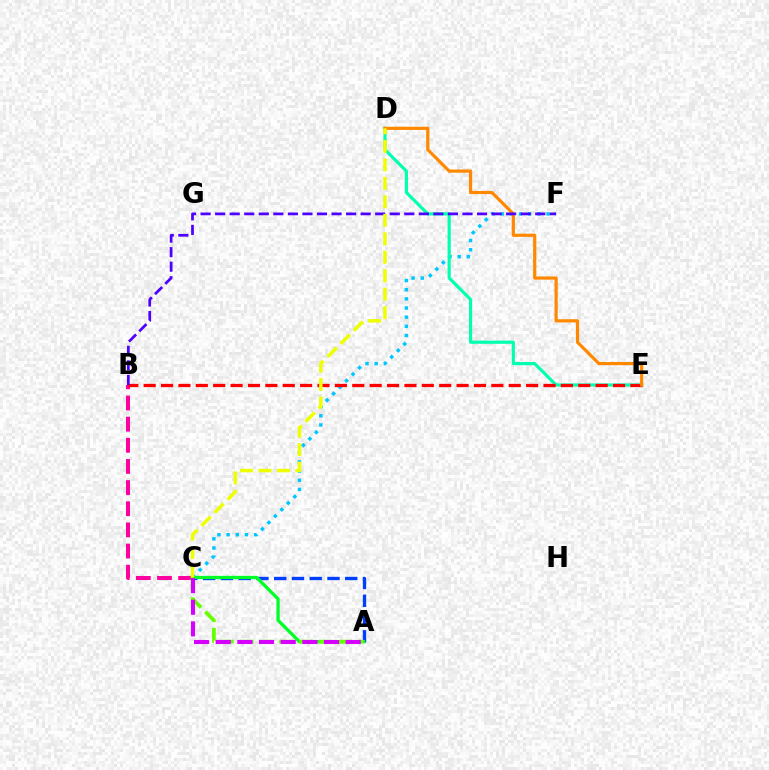{('C', 'F'): [{'color': '#00c7ff', 'line_style': 'dotted', 'thickness': 2.49}], ('D', 'E'): [{'color': '#00ffaf', 'line_style': 'solid', 'thickness': 2.27}, {'color': '#ff8800', 'line_style': 'solid', 'thickness': 2.3}], ('B', 'C'): [{'color': '#ff00a0', 'line_style': 'dashed', 'thickness': 2.87}], ('B', 'E'): [{'color': '#ff0000', 'line_style': 'dashed', 'thickness': 2.36}], ('A', 'C'): [{'color': '#003fff', 'line_style': 'dashed', 'thickness': 2.41}, {'color': '#00ff27', 'line_style': 'solid', 'thickness': 2.36}, {'color': '#66ff00', 'line_style': 'dashed', 'thickness': 2.68}, {'color': '#d600ff', 'line_style': 'dashed', 'thickness': 2.94}], ('B', 'F'): [{'color': '#4f00ff', 'line_style': 'dashed', 'thickness': 1.98}], ('C', 'D'): [{'color': '#eeff00', 'line_style': 'dashed', 'thickness': 2.51}]}